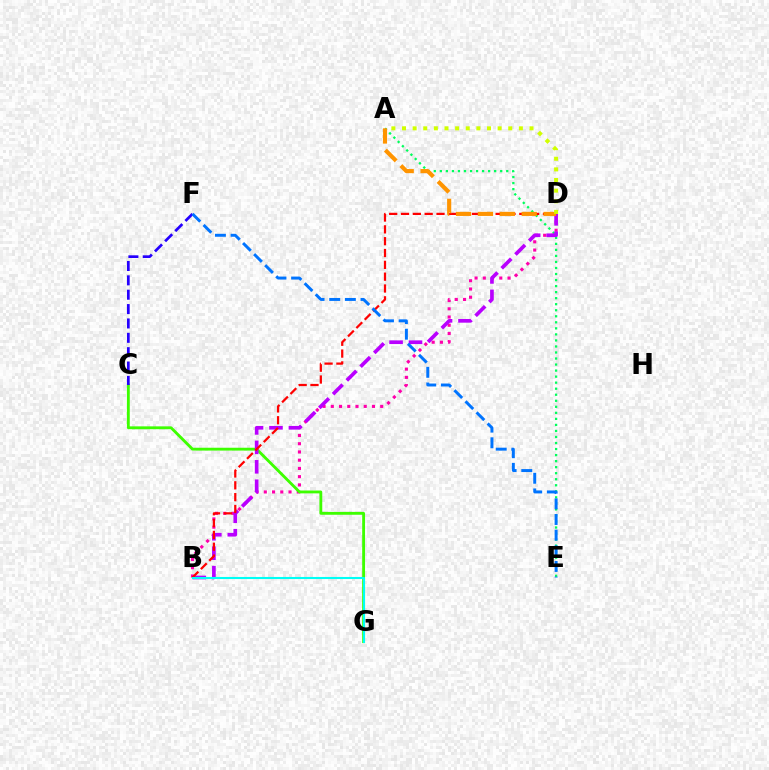{('A', 'E'): [{'color': '#00ff5c', 'line_style': 'dotted', 'thickness': 1.64}], ('B', 'D'): [{'color': '#ff00ac', 'line_style': 'dotted', 'thickness': 2.24}, {'color': '#b900ff', 'line_style': 'dashed', 'thickness': 2.64}, {'color': '#ff0000', 'line_style': 'dashed', 'thickness': 1.61}], ('C', 'G'): [{'color': '#3dff00', 'line_style': 'solid', 'thickness': 2.05}], ('C', 'F'): [{'color': '#2500ff', 'line_style': 'dashed', 'thickness': 1.95}], ('A', 'D'): [{'color': '#ff9400', 'line_style': 'dashed', 'thickness': 2.97}, {'color': '#d1ff00', 'line_style': 'dotted', 'thickness': 2.89}], ('B', 'G'): [{'color': '#00fff6', 'line_style': 'solid', 'thickness': 1.5}], ('E', 'F'): [{'color': '#0074ff', 'line_style': 'dashed', 'thickness': 2.13}]}